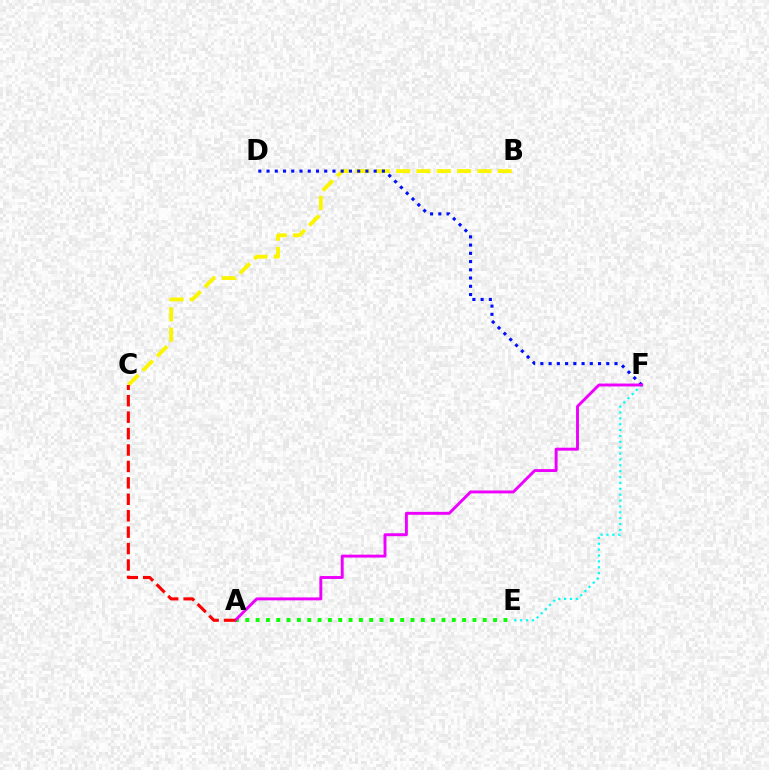{('B', 'C'): [{'color': '#fcf500', 'line_style': 'dashed', 'thickness': 2.76}], ('A', 'E'): [{'color': '#08ff00', 'line_style': 'dotted', 'thickness': 2.81}], ('D', 'F'): [{'color': '#0010ff', 'line_style': 'dotted', 'thickness': 2.24}], ('E', 'F'): [{'color': '#00fff6', 'line_style': 'dotted', 'thickness': 1.6}], ('A', 'F'): [{'color': '#ee00ff', 'line_style': 'solid', 'thickness': 2.09}], ('A', 'C'): [{'color': '#ff0000', 'line_style': 'dashed', 'thickness': 2.23}]}